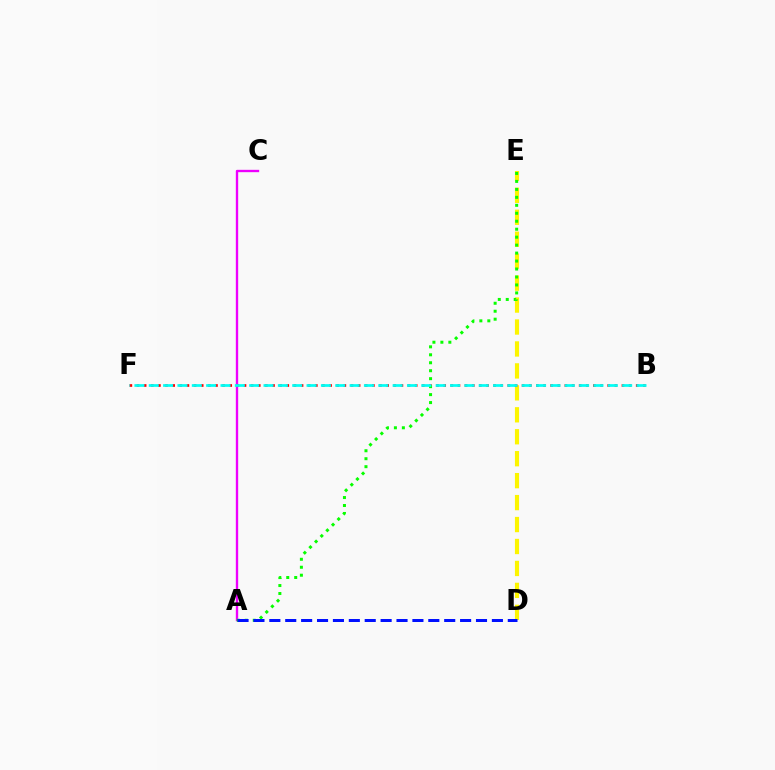{('D', 'E'): [{'color': '#fcf500', 'line_style': 'dashed', 'thickness': 2.98}], ('A', 'C'): [{'color': '#ee00ff', 'line_style': 'solid', 'thickness': 1.7}], ('B', 'F'): [{'color': '#ff0000', 'line_style': 'dotted', 'thickness': 1.94}, {'color': '#00fff6', 'line_style': 'dashed', 'thickness': 1.95}], ('A', 'E'): [{'color': '#08ff00', 'line_style': 'dotted', 'thickness': 2.16}], ('A', 'D'): [{'color': '#0010ff', 'line_style': 'dashed', 'thickness': 2.16}]}